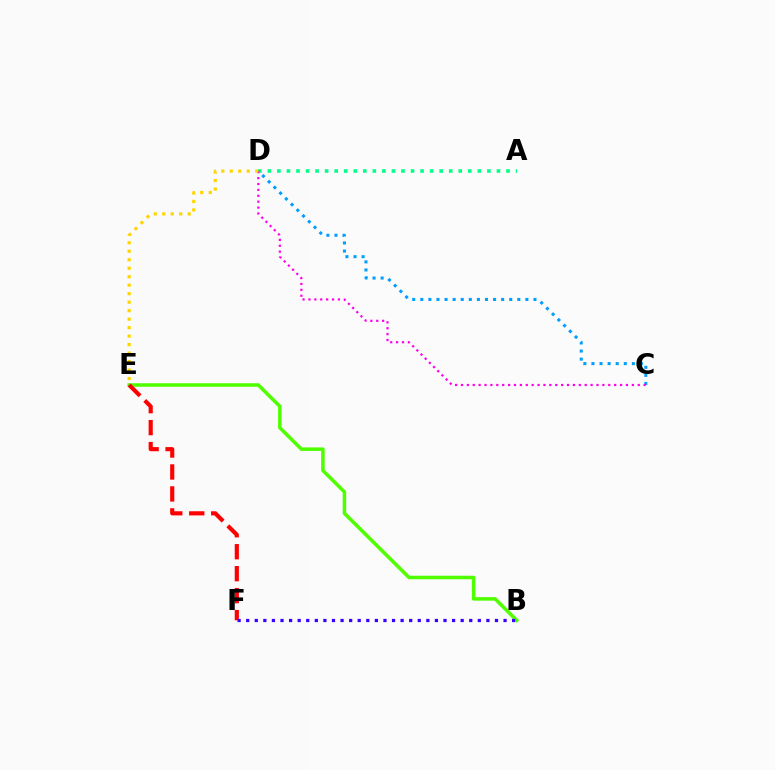{('B', 'E'): [{'color': '#4fff00', 'line_style': 'solid', 'thickness': 2.54}], ('A', 'D'): [{'color': '#00ff86', 'line_style': 'dotted', 'thickness': 2.59}], ('E', 'F'): [{'color': '#ff0000', 'line_style': 'dashed', 'thickness': 2.98}], ('C', 'D'): [{'color': '#009eff', 'line_style': 'dotted', 'thickness': 2.2}, {'color': '#ff00ed', 'line_style': 'dotted', 'thickness': 1.6}], ('B', 'F'): [{'color': '#3700ff', 'line_style': 'dotted', 'thickness': 2.33}], ('D', 'E'): [{'color': '#ffd500', 'line_style': 'dotted', 'thickness': 2.31}]}